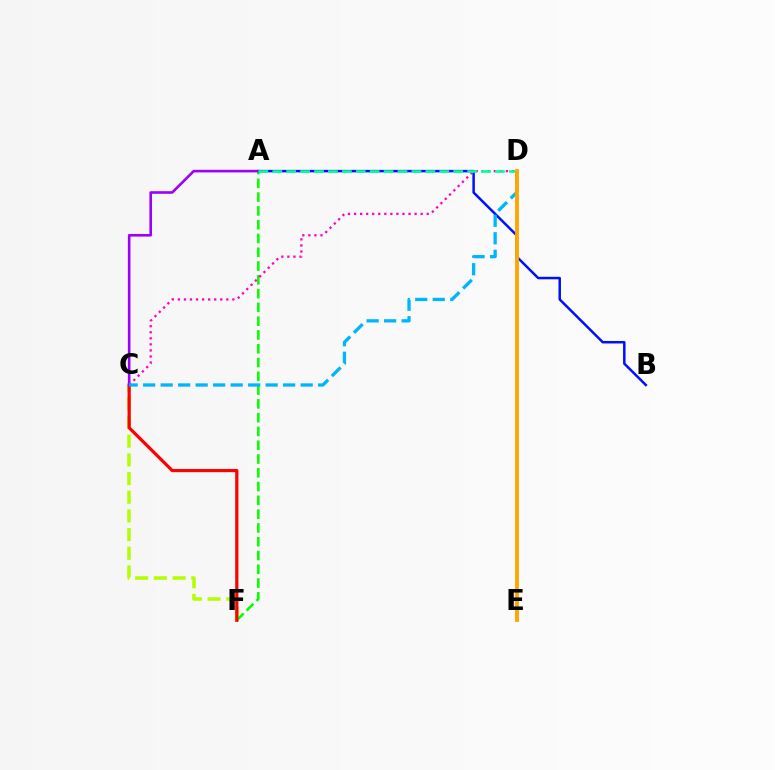{('A', 'B'): [{'color': '#0010ff', 'line_style': 'solid', 'thickness': 1.79}], ('C', 'F'): [{'color': '#b3ff00', 'line_style': 'dashed', 'thickness': 2.54}, {'color': '#ff0000', 'line_style': 'solid', 'thickness': 2.31}], ('A', 'F'): [{'color': '#08ff00', 'line_style': 'dashed', 'thickness': 1.87}], ('A', 'C'): [{'color': '#9b00ff', 'line_style': 'solid', 'thickness': 1.88}], ('C', 'D'): [{'color': '#ff00bd', 'line_style': 'dotted', 'thickness': 1.65}, {'color': '#00b5ff', 'line_style': 'dashed', 'thickness': 2.38}], ('A', 'D'): [{'color': '#00ff9d', 'line_style': 'dashed', 'thickness': 1.89}], ('D', 'E'): [{'color': '#ffa500', 'line_style': 'solid', 'thickness': 2.76}]}